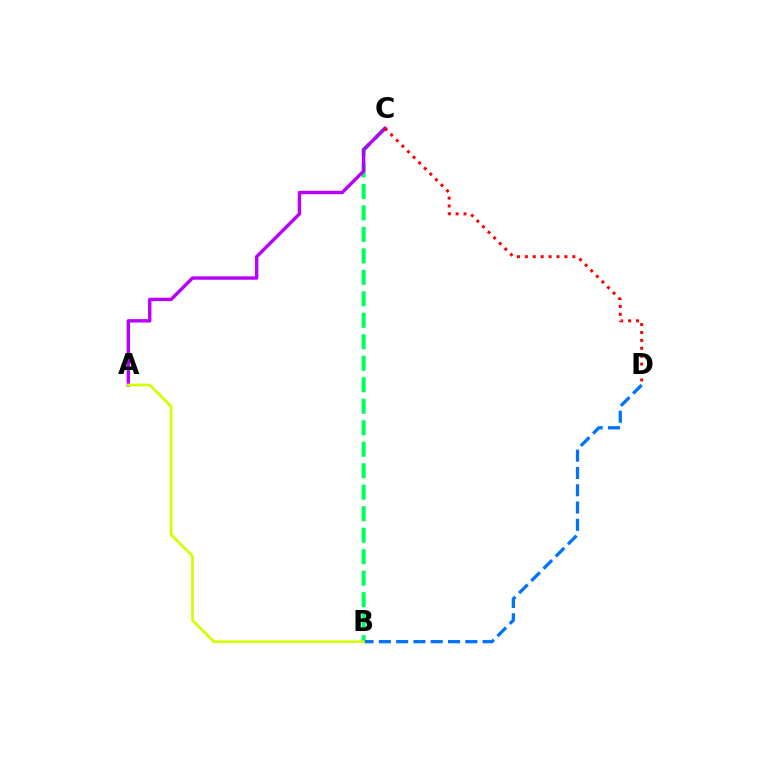{('B', 'C'): [{'color': '#00ff5c', 'line_style': 'dashed', 'thickness': 2.92}], ('A', 'C'): [{'color': '#b900ff', 'line_style': 'solid', 'thickness': 2.45}], ('C', 'D'): [{'color': '#ff0000', 'line_style': 'dotted', 'thickness': 2.15}], ('B', 'D'): [{'color': '#0074ff', 'line_style': 'dashed', 'thickness': 2.35}], ('A', 'B'): [{'color': '#d1ff00', 'line_style': 'solid', 'thickness': 1.96}]}